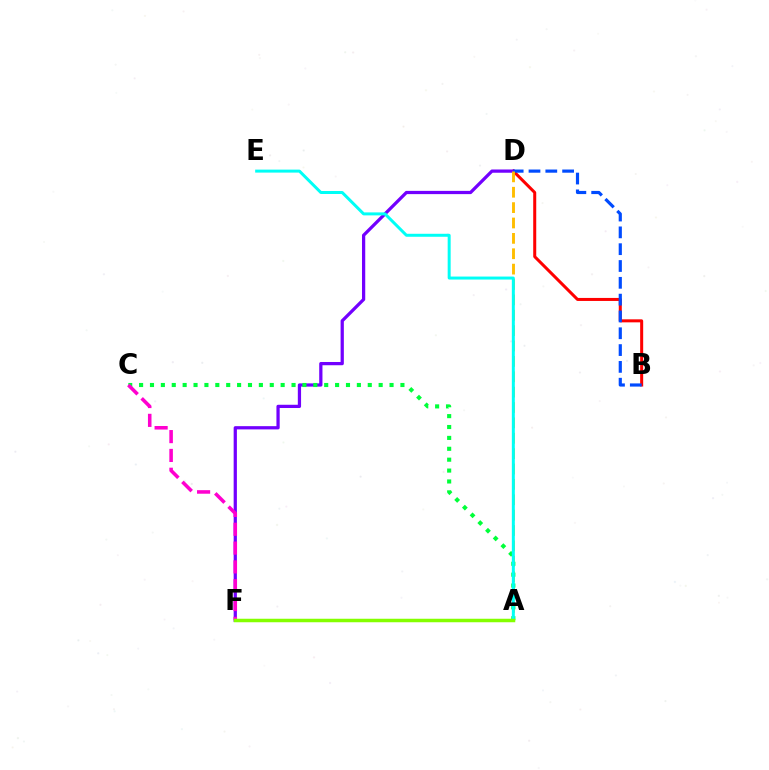{('B', 'D'): [{'color': '#ff0000', 'line_style': 'solid', 'thickness': 2.18}, {'color': '#004bff', 'line_style': 'dashed', 'thickness': 2.28}], ('D', 'F'): [{'color': '#7200ff', 'line_style': 'solid', 'thickness': 2.34}], ('A', 'D'): [{'color': '#ffbd00', 'line_style': 'dashed', 'thickness': 2.09}], ('A', 'C'): [{'color': '#00ff39', 'line_style': 'dotted', 'thickness': 2.96}], ('A', 'E'): [{'color': '#00fff6', 'line_style': 'solid', 'thickness': 2.15}], ('C', 'F'): [{'color': '#ff00cf', 'line_style': 'dashed', 'thickness': 2.56}], ('A', 'F'): [{'color': '#84ff00', 'line_style': 'solid', 'thickness': 2.52}]}